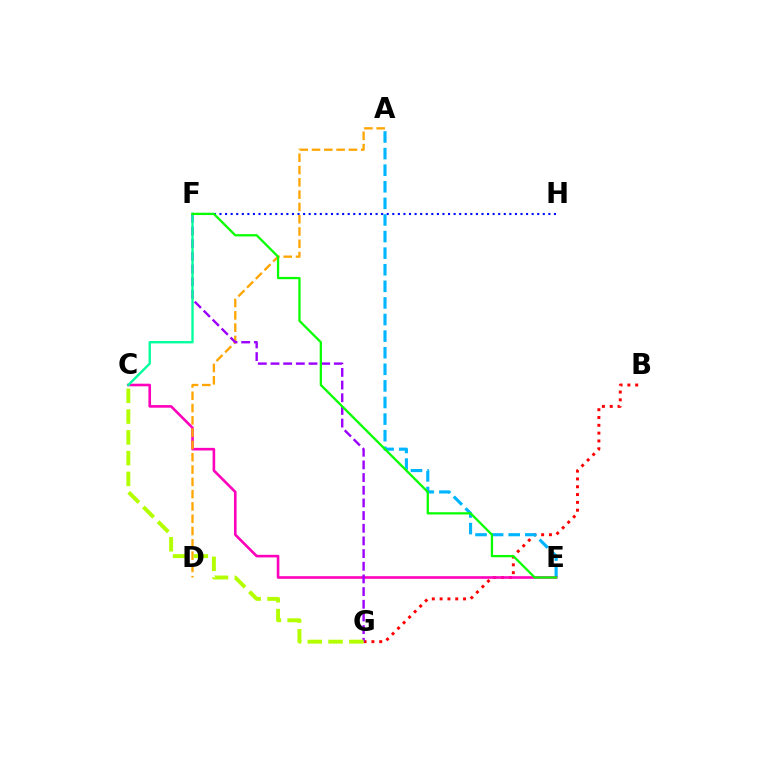{('B', 'G'): [{'color': '#ff0000', 'line_style': 'dotted', 'thickness': 2.12}], ('A', 'E'): [{'color': '#00b5ff', 'line_style': 'dashed', 'thickness': 2.25}], ('F', 'H'): [{'color': '#0010ff', 'line_style': 'dotted', 'thickness': 1.51}], ('C', 'E'): [{'color': '#ff00bd', 'line_style': 'solid', 'thickness': 1.88}], ('A', 'D'): [{'color': '#ffa500', 'line_style': 'dashed', 'thickness': 1.67}], ('F', 'G'): [{'color': '#9b00ff', 'line_style': 'dashed', 'thickness': 1.72}], ('C', 'G'): [{'color': '#b3ff00', 'line_style': 'dashed', 'thickness': 2.82}], ('C', 'F'): [{'color': '#00ff9d', 'line_style': 'solid', 'thickness': 1.7}], ('E', 'F'): [{'color': '#08ff00', 'line_style': 'solid', 'thickness': 1.63}]}